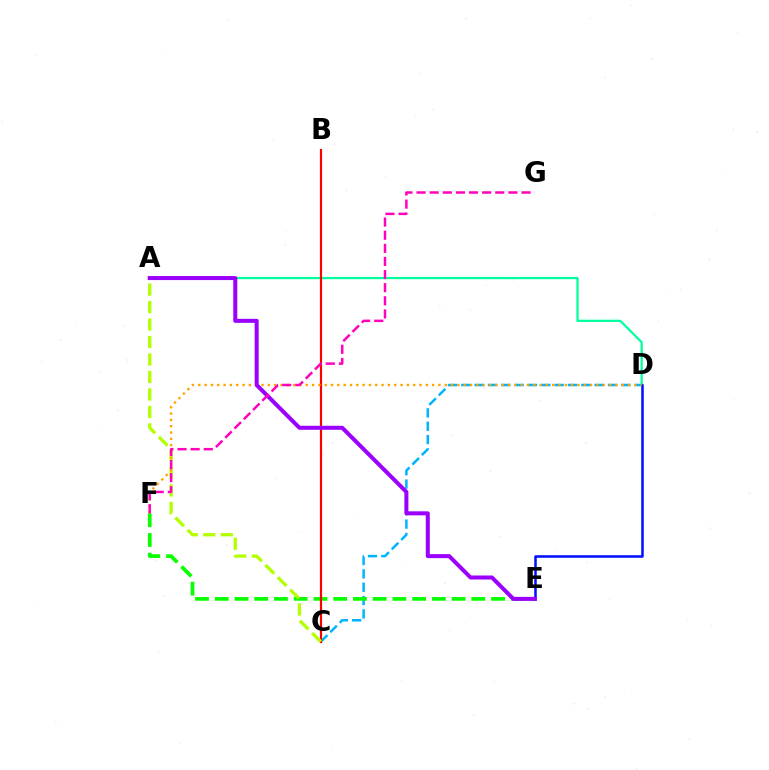{('A', 'D'): [{'color': '#00ff9d', 'line_style': 'solid', 'thickness': 1.63}], ('C', 'D'): [{'color': '#00b5ff', 'line_style': 'dashed', 'thickness': 1.81}], ('E', 'F'): [{'color': '#08ff00', 'line_style': 'dashed', 'thickness': 2.68}], ('B', 'C'): [{'color': '#ff0000', 'line_style': 'solid', 'thickness': 1.58}], ('A', 'C'): [{'color': '#b3ff00', 'line_style': 'dashed', 'thickness': 2.37}], ('D', 'E'): [{'color': '#0010ff', 'line_style': 'solid', 'thickness': 1.82}], ('D', 'F'): [{'color': '#ffa500', 'line_style': 'dotted', 'thickness': 1.72}], ('A', 'E'): [{'color': '#9b00ff', 'line_style': 'solid', 'thickness': 2.89}], ('F', 'G'): [{'color': '#ff00bd', 'line_style': 'dashed', 'thickness': 1.78}]}